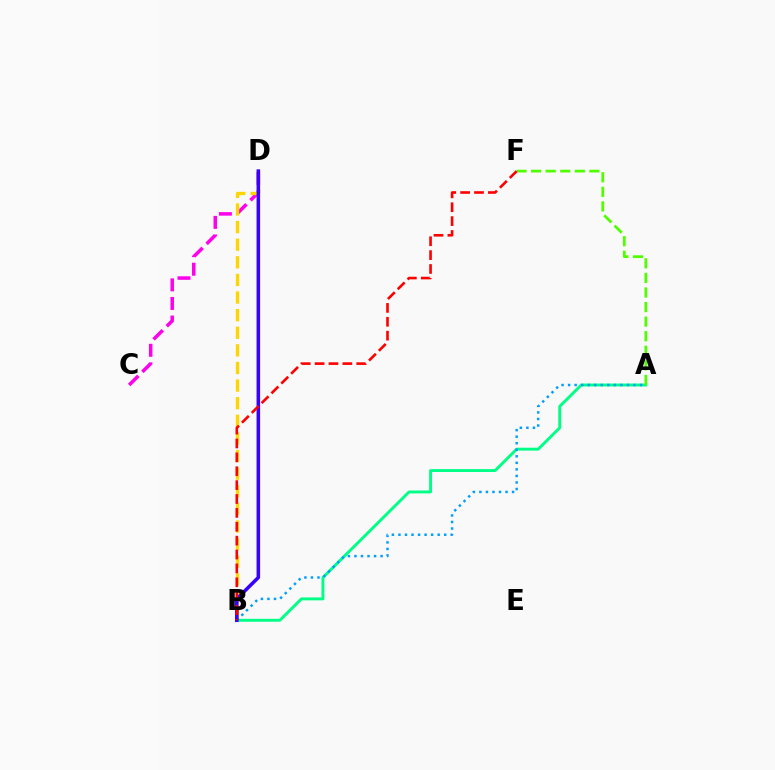{('C', 'D'): [{'color': '#ff00ed', 'line_style': 'dashed', 'thickness': 2.53}], ('B', 'D'): [{'color': '#ffd500', 'line_style': 'dashed', 'thickness': 2.39}, {'color': '#3700ff', 'line_style': 'solid', 'thickness': 2.56}], ('A', 'B'): [{'color': '#00ff86', 'line_style': 'solid', 'thickness': 2.1}, {'color': '#009eff', 'line_style': 'dotted', 'thickness': 1.78}], ('A', 'F'): [{'color': '#4fff00', 'line_style': 'dashed', 'thickness': 1.98}], ('B', 'F'): [{'color': '#ff0000', 'line_style': 'dashed', 'thickness': 1.89}]}